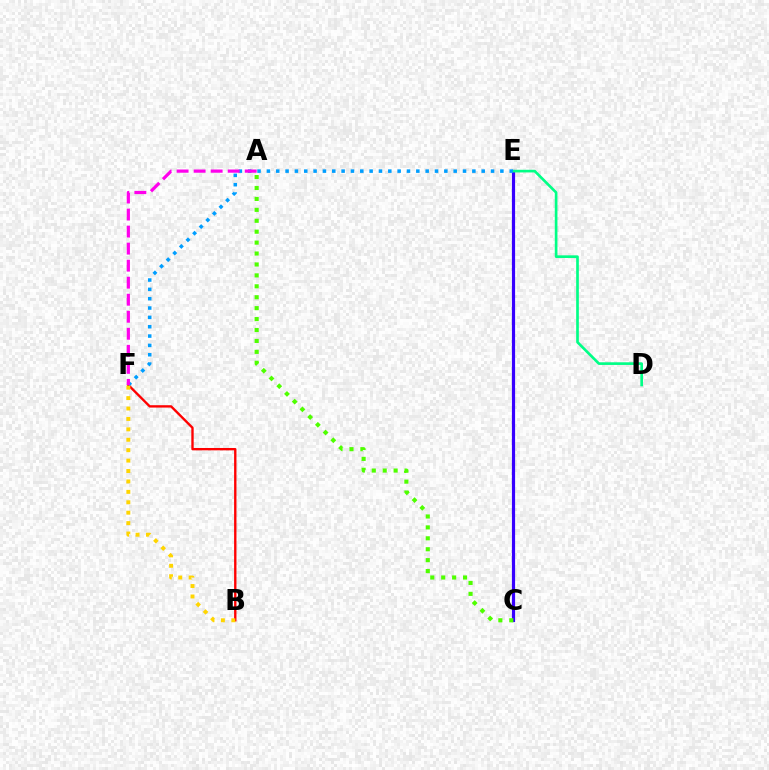{('B', 'F'): [{'color': '#ff0000', 'line_style': 'solid', 'thickness': 1.7}, {'color': '#ffd500', 'line_style': 'dotted', 'thickness': 2.83}], ('C', 'E'): [{'color': '#3700ff', 'line_style': 'solid', 'thickness': 2.29}], ('D', 'E'): [{'color': '#00ff86', 'line_style': 'solid', 'thickness': 1.92}], ('E', 'F'): [{'color': '#009eff', 'line_style': 'dotted', 'thickness': 2.54}], ('A', 'C'): [{'color': '#4fff00', 'line_style': 'dotted', 'thickness': 2.97}], ('A', 'F'): [{'color': '#ff00ed', 'line_style': 'dashed', 'thickness': 2.31}]}